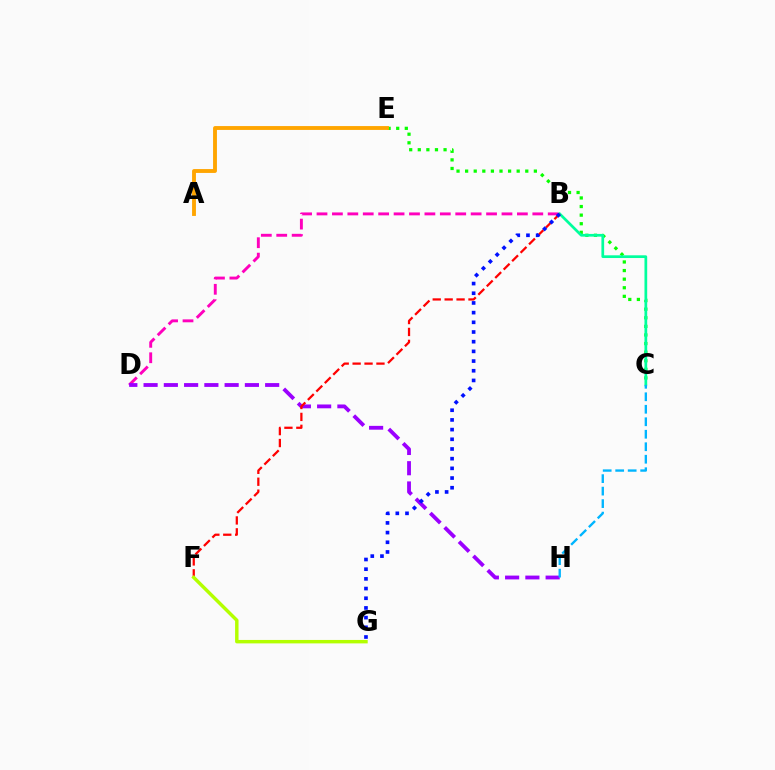{('C', 'E'): [{'color': '#08ff00', 'line_style': 'dotted', 'thickness': 2.33}], ('A', 'E'): [{'color': '#ffa500', 'line_style': 'solid', 'thickness': 2.78}], ('B', 'D'): [{'color': '#ff00bd', 'line_style': 'dashed', 'thickness': 2.09}], ('B', 'C'): [{'color': '#00ff9d', 'line_style': 'solid', 'thickness': 1.96}], ('D', 'H'): [{'color': '#9b00ff', 'line_style': 'dashed', 'thickness': 2.75}], ('B', 'F'): [{'color': '#ff0000', 'line_style': 'dashed', 'thickness': 1.62}], ('B', 'G'): [{'color': '#0010ff', 'line_style': 'dotted', 'thickness': 2.63}], ('C', 'H'): [{'color': '#00b5ff', 'line_style': 'dashed', 'thickness': 1.7}], ('F', 'G'): [{'color': '#b3ff00', 'line_style': 'solid', 'thickness': 2.48}]}